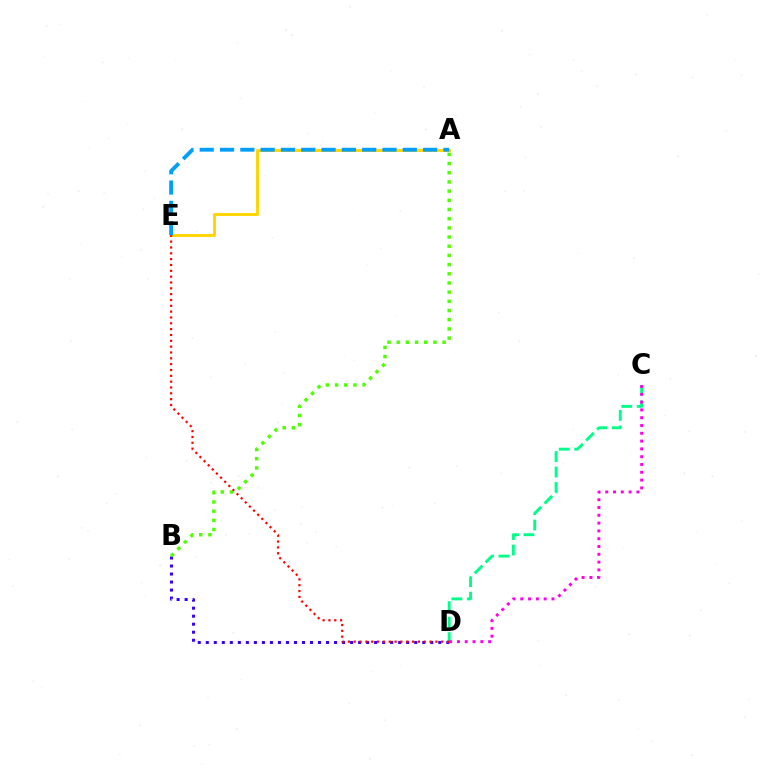{('B', 'D'): [{'color': '#3700ff', 'line_style': 'dotted', 'thickness': 2.18}], ('A', 'E'): [{'color': '#ffd500', 'line_style': 'solid', 'thickness': 2.1}, {'color': '#009eff', 'line_style': 'dashed', 'thickness': 2.76}], ('A', 'B'): [{'color': '#4fff00', 'line_style': 'dotted', 'thickness': 2.5}], ('C', 'D'): [{'color': '#00ff86', 'line_style': 'dashed', 'thickness': 2.1}, {'color': '#ff00ed', 'line_style': 'dotted', 'thickness': 2.12}], ('D', 'E'): [{'color': '#ff0000', 'line_style': 'dotted', 'thickness': 1.59}]}